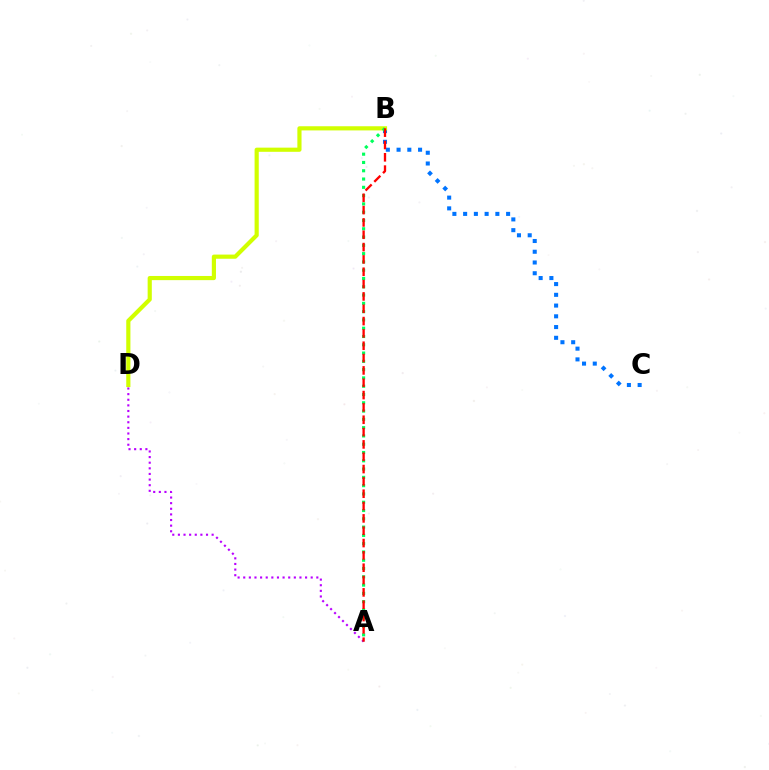{('A', 'D'): [{'color': '#b900ff', 'line_style': 'dotted', 'thickness': 1.53}], ('B', 'C'): [{'color': '#0074ff', 'line_style': 'dotted', 'thickness': 2.92}], ('B', 'D'): [{'color': '#d1ff00', 'line_style': 'solid', 'thickness': 3.0}], ('A', 'B'): [{'color': '#00ff5c', 'line_style': 'dotted', 'thickness': 2.25}, {'color': '#ff0000', 'line_style': 'dashed', 'thickness': 1.68}]}